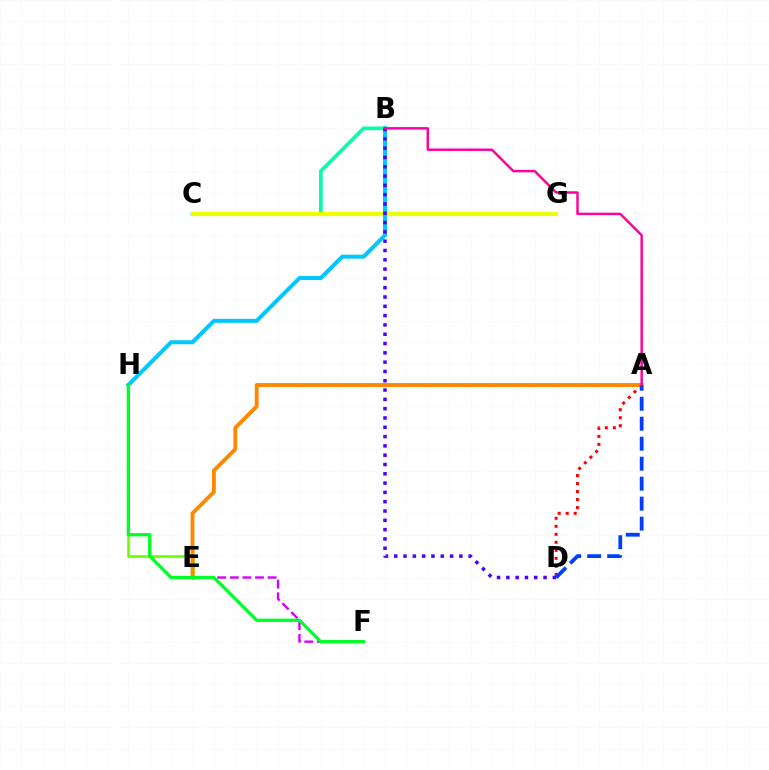{('B', 'C'): [{'color': '#00ffaf', 'line_style': 'solid', 'thickness': 2.64}], ('E', 'H'): [{'color': '#66ff00', 'line_style': 'solid', 'thickness': 1.87}], ('C', 'G'): [{'color': '#eeff00', 'line_style': 'solid', 'thickness': 2.98}], ('E', 'F'): [{'color': '#d600ff', 'line_style': 'dashed', 'thickness': 1.71}], ('A', 'D'): [{'color': '#ff0000', 'line_style': 'dotted', 'thickness': 2.18}, {'color': '#003fff', 'line_style': 'dashed', 'thickness': 2.71}], ('A', 'E'): [{'color': '#ff8800', 'line_style': 'solid', 'thickness': 2.79}], ('B', 'H'): [{'color': '#00c7ff', 'line_style': 'solid', 'thickness': 2.88}], ('F', 'H'): [{'color': '#00ff27', 'line_style': 'solid', 'thickness': 2.36}], ('B', 'D'): [{'color': '#4f00ff', 'line_style': 'dotted', 'thickness': 2.53}], ('A', 'B'): [{'color': '#ff00a0', 'line_style': 'solid', 'thickness': 1.77}]}